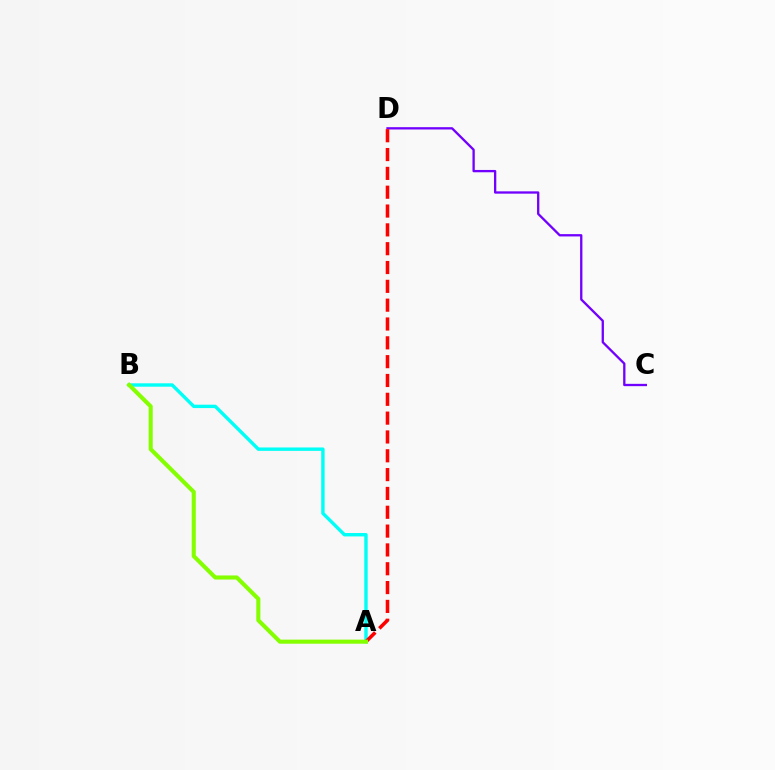{('C', 'D'): [{'color': '#7200ff', 'line_style': 'solid', 'thickness': 1.67}], ('A', 'B'): [{'color': '#00fff6', 'line_style': 'solid', 'thickness': 2.44}, {'color': '#84ff00', 'line_style': 'solid', 'thickness': 2.94}], ('A', 'D'): [{'color': '#ff0000', 'line_style': 'dashed', 'thickness': 2.56}]}